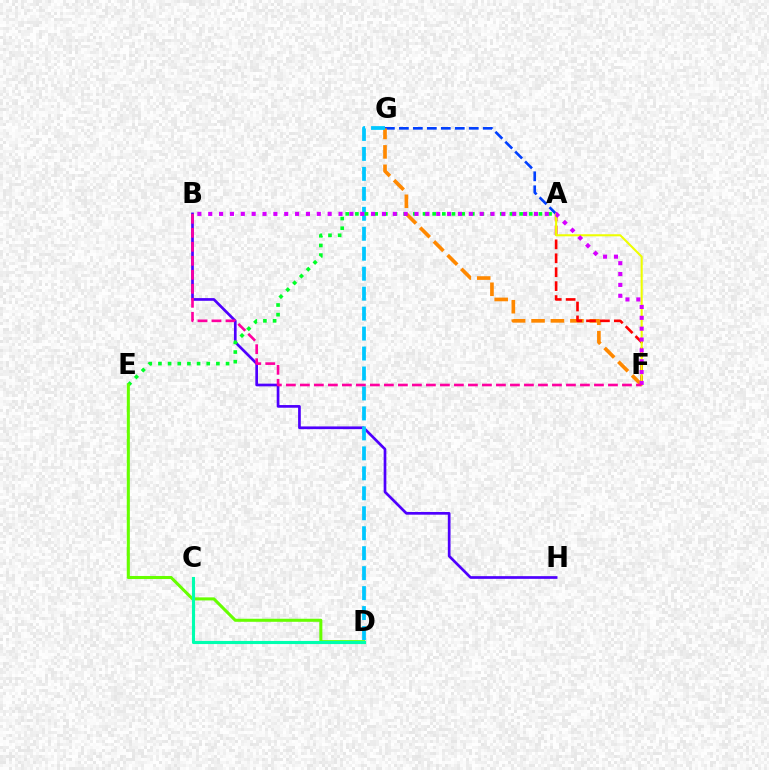{('A', 'G'): [{'color': '#003fff', 'line_style': 'dashed', 'thickness': 1.9}], ('B', 'H'): [{'color': '#4f00ff', 'line_style': 'solid', 'thickness': 1.94}], ('F', 'G'): [{'color': '#ff8800', 'line_style': 'dashed', 'thickness': 2.64}], ('D', 'G'): [{'color': '#00c7ff', 'line_style': 'dashed', 'thickness': 2.71}], ('A', 'F'): [{'color': '#ff0000', 'line_style': 'dashed', 'thickness': 1.89}, {'color': '#eeff00', 'line_style': 'solid', 'thickness': 1.5}], ('A', 'E'): [{'color': '#00ff27', 'line_style': 'dotted', 'thickness': 2.62}], ('D', 'E'): [{'color': '#66ff00', 'line_style': 'solid', 'thickness': 2.19}], ('B', 'F'): [{'color': '#d600ff', 'line_style': 'dotted', 'thickness': 2.95}, {'color': '#ff00a0', 'line_style': 'dashed', 'thickness': 1.9}], ('C', 'D'): [{'color': '#00ffaf', 'line_style': 'solid', 'thickness': 2.25}]}